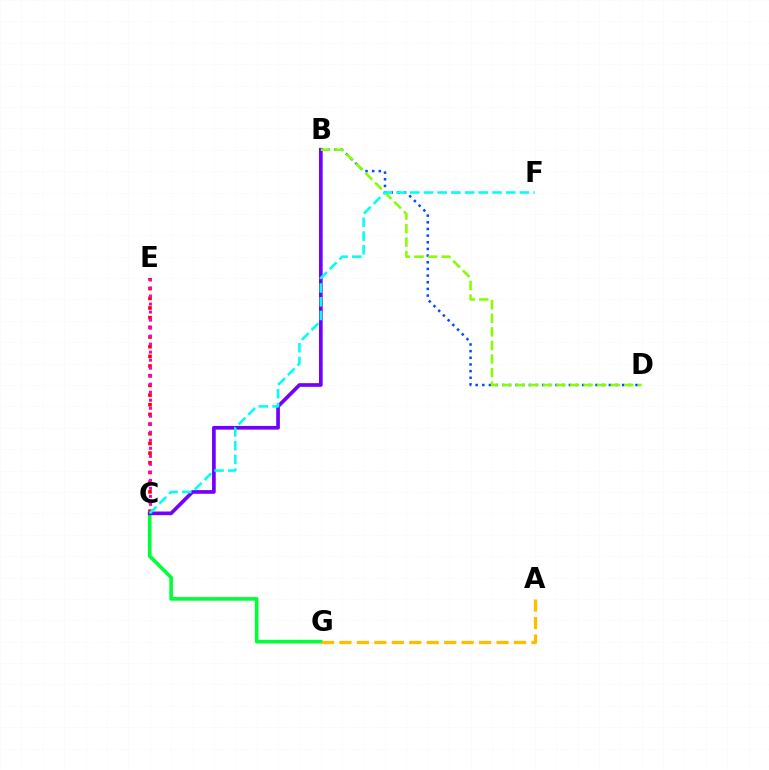{('B', 'D'): [{'color': '#004bff', 'line_style': 'dotted', 'thickness': 1.81}, {'color': '#84ff00', 'line_style': 'dashed', 'thickness': 1.84}], ('C', 'E'): [{'color': '#ff0000', 'line_style': 'dotted', 'thickness': 2.63}, {'color': '#ff00cf', 'line_style': 'dotted', 'thickness': 2.18}], ('C', 'G'): [{'color': '#00ff39', 'line_style': 'solid', 'thickness': 2.61}], ('A', 'G'): [{'color': '#ffbd00', 'line_style': 'dashed', 'thickness': 2.37}], ('B', 'C'): [{'color': '#7200ff', 'line_style': 'solid', 'thickness': 2.65}], ('C', 'F'): [{'color': '#00fff6', 'line_style': 'dashed', 'thickness': 1.86}]}